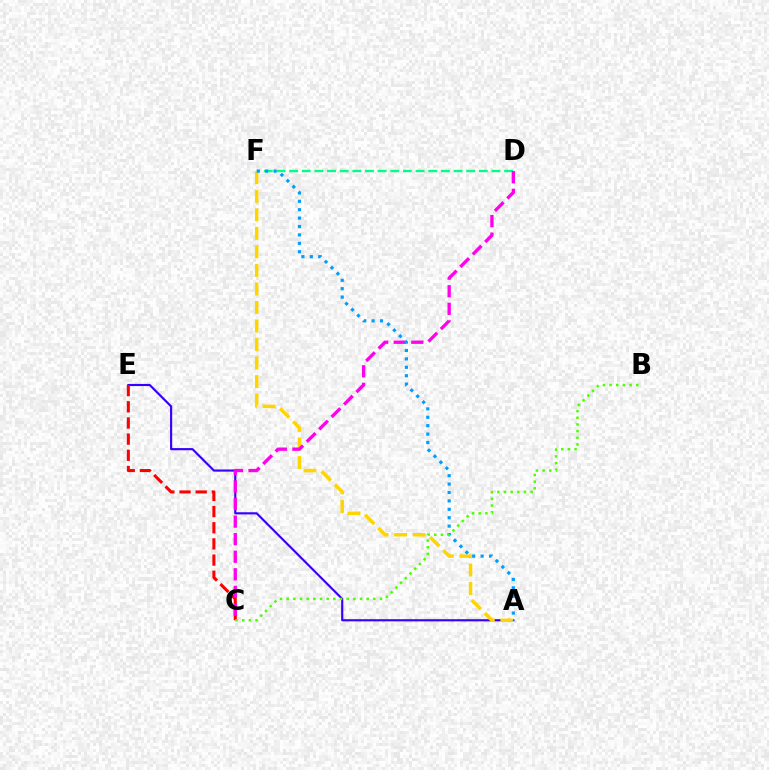{('A', 'E'): [{'color': '#3700ff', 'line_style': 'solid', 'thickness': 1.55}], ('A', 'F'): [{'color': '#ffd500', 'line_style': 'dashed', 'thickness': 2.52}, {'color': '#009eff', 'line_style': 'dotted', 'thickness': 2.28}], ('C', 'E'): [{'color': '#ff0000', 'line_style': 'dashed', 'thickness': 2.2}], ('D', 'F'): [{'color': '#00ff86', 'line_style': 'dashed', 'thickness': 1.72}], ('C', 'D'): [{'color': '#ff00ed', 'line_style': 'dashed', 'thickness': 2.39}], ('B', 'C'): [{'color': '#4fff00', 'line_style': 'dotted', 'thickness': 1.81}]}